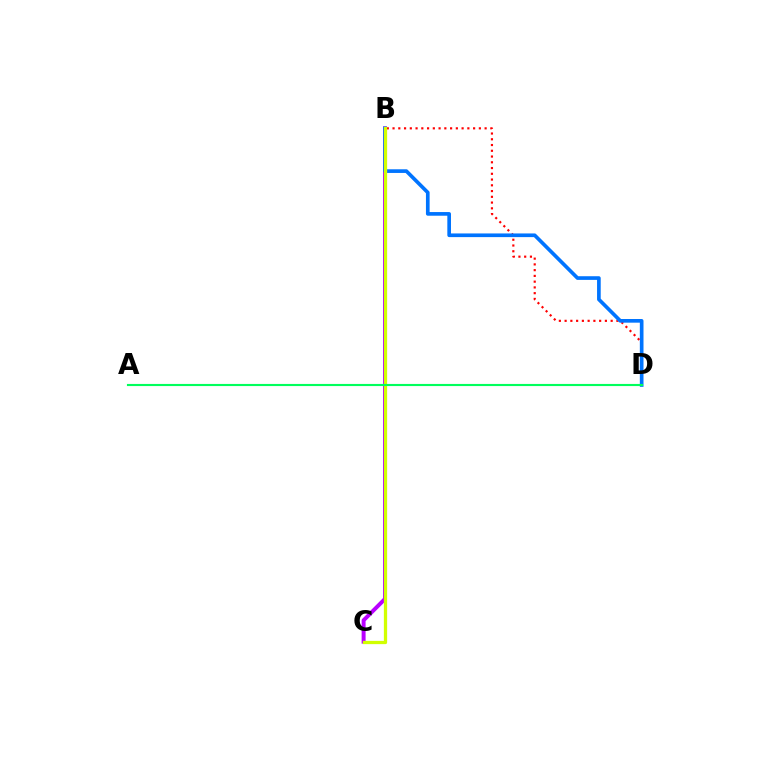{('B', 'C'): [{'color': '#b900ff', 'line_style': 'solid', 'thickness': 2.85}, {'color': '#d1ff00', 'line_style': 'solid', 'thickness': 2.35}], ('B', 'D'): [{'color': '#ff0000', 'line_style': 'dotted', 'thickness': 1.56}, {'color': '#0074ff', 'line_style': 'solid', 'thickness': 2.64}], ('A', 'D'): [{'color': '#00ff5c', 'line_style': 'solid', 'thickness': 1.53}]}